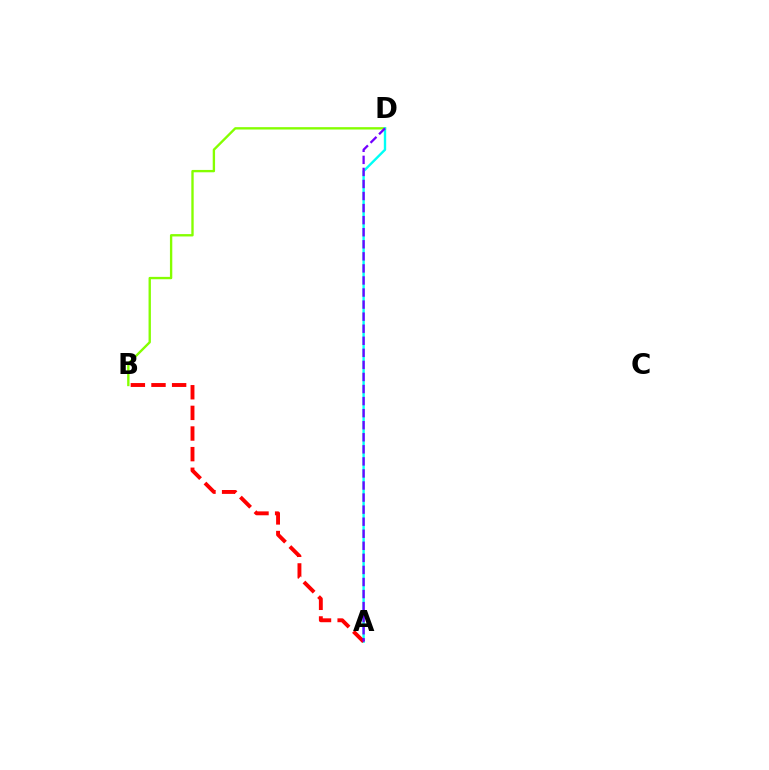{('B', 'D'): [{'color': '#84ff00', 'line_style': 'solid', 'thickness': 1.7}], ('A', 'D'): [{'color': '#00fff6', 'line_style': 'solid', 'thickness': 1.71}, {'color': '#7200ff', 'line_style': 'dashed', 'thickness': 1.64}], ('A', 'B'): [{'color': '#ff0000', 'line_style': 'dashed', 'thickness': 2.8}]}